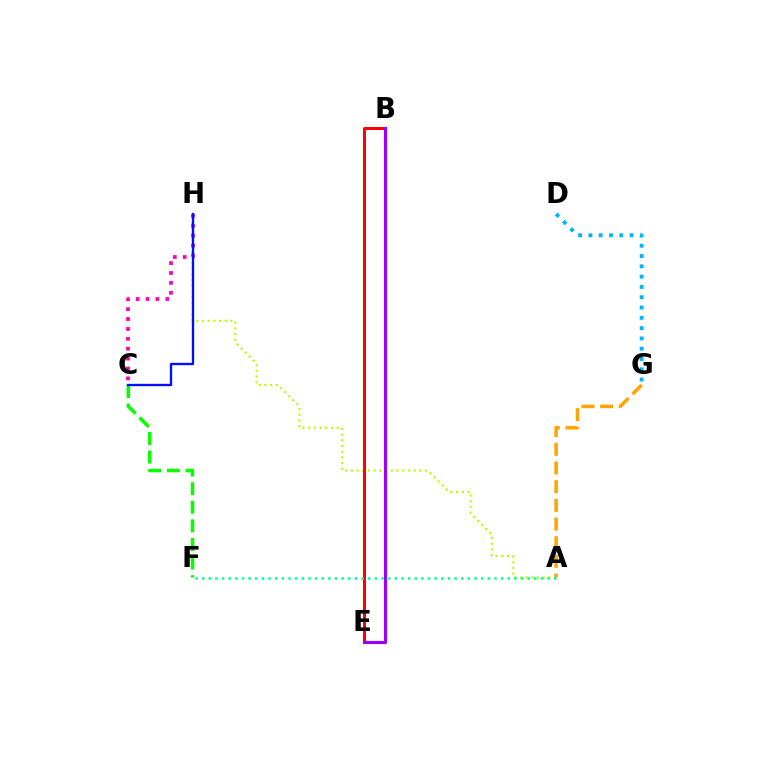{('A', 'H'): [{'color': '#b3ff00', 'line_style': 'dotted', 'thickness': 1.55}], ('D', 'G'): [{'color': '#00b5ff', 'line_style': 'dotted', 'thickness': 2.8}], ('A', 'G'): [{'color': '#ffa500', 'line_style': 'dashed', 'thickness': 2.54}], ('C', 'F'): [{'color': '#08ff00', 'line_style': 'dashed', 'thickness': 2.53}], ('C', 'H'): [{'color': '#ff00bd', 'line_style': 'dotted', 'thickness': 2.69}, {'color': '#0010ff', 'line_style': 'solid', 'thickness': 1.68}], ('B', 'E'): [{'color': '#ff0000', 'line_style': 'solid', 'thickness': 2.18}, {'color': '#9b00ff', 'line_style': 'solid', 'thickness': 2.25}], ('A', 'F'): [{'color': '#00ff9d', 'line_style': 'dotted', 'thickness': 1.81}]}